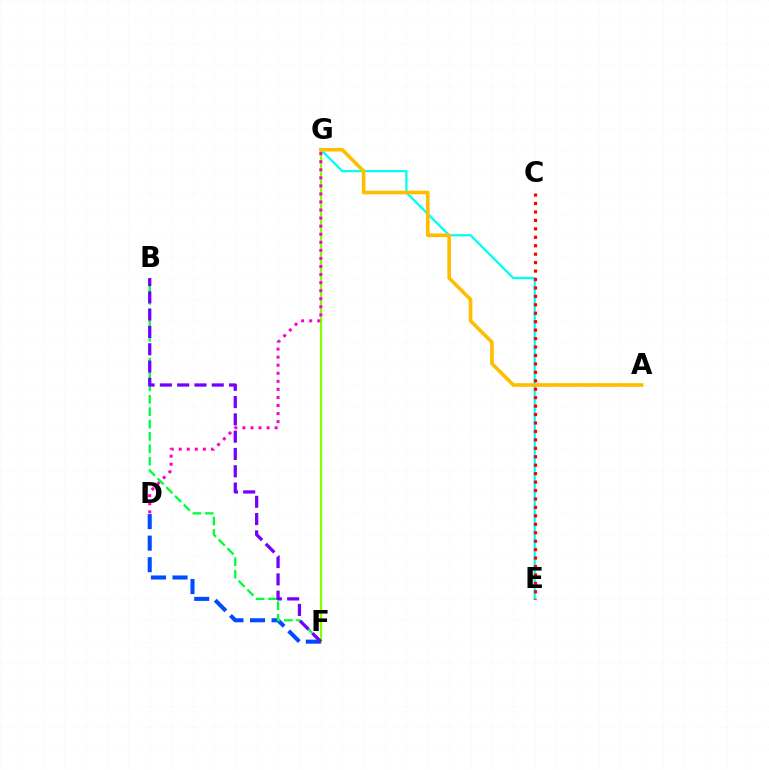{('E', 'G'): [{'color': '#00fff6', 'line_style': 'solid', 'thickness': 1.66}], ('F', 'G'): [{'color': '#84ff00', 'line_style': 'solid', 'thickness': 1.61}], ('C', 'E'): [{'color': '#ff0000', 'line_style': 'dotted', 'thickness': 2.29}], ('D', 'F'): [{'color': '#004bff', 'line_style': 'dashed', 'thickness': 2.93}], ('A', 'G'): [{'color': '#ffbd00', 'line_style': 'solid', 'thickness': 2.62}], ('B', 'F'): [{'color': '#00ff39', 'line_style': 'dashed', 'thickness': 1.68}, {'color': '#7200ff', 'line_style': 'dashed', 'thickness': 2.35}], ('D', 'G'): [{'color': '#ff00cf', 'line_style': 'dotted', 'thickness': 2.19}]}